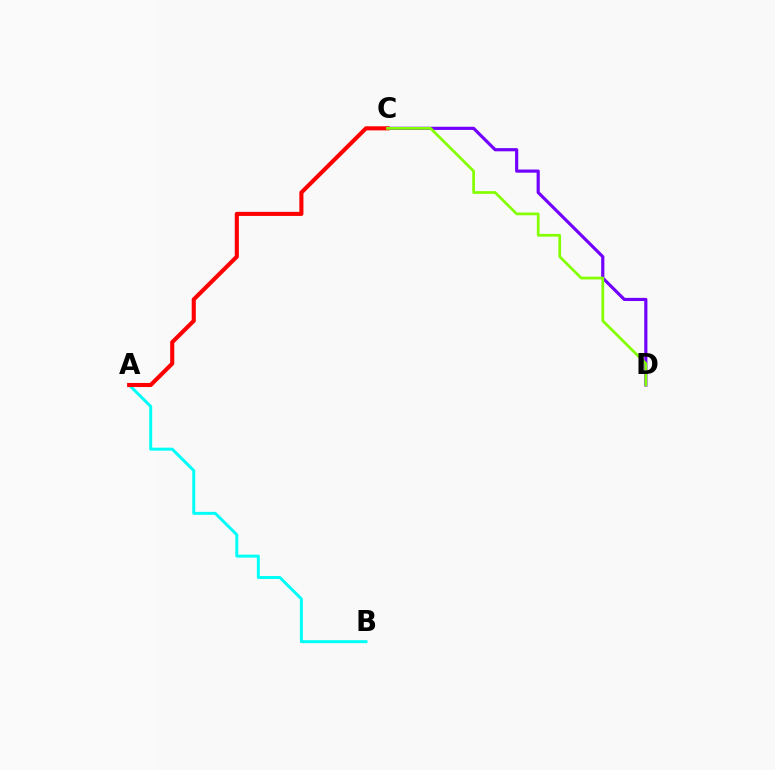{('C', 'D'): [{'color': '#7200ff', 'line_style': 'solid', 'thickness': 2.28}, {'color': '#84ff00', 'line_style': 'solid', 'thickness': 1.96}], ('A', 'B'): [{'color': '#00fff6', 'line_style': 'solid', 'thickness': 2.14}], ('A', 'C'): [{'color': '#ff0000', 'line_style': 'solid', 'thickness': 2.95}]}